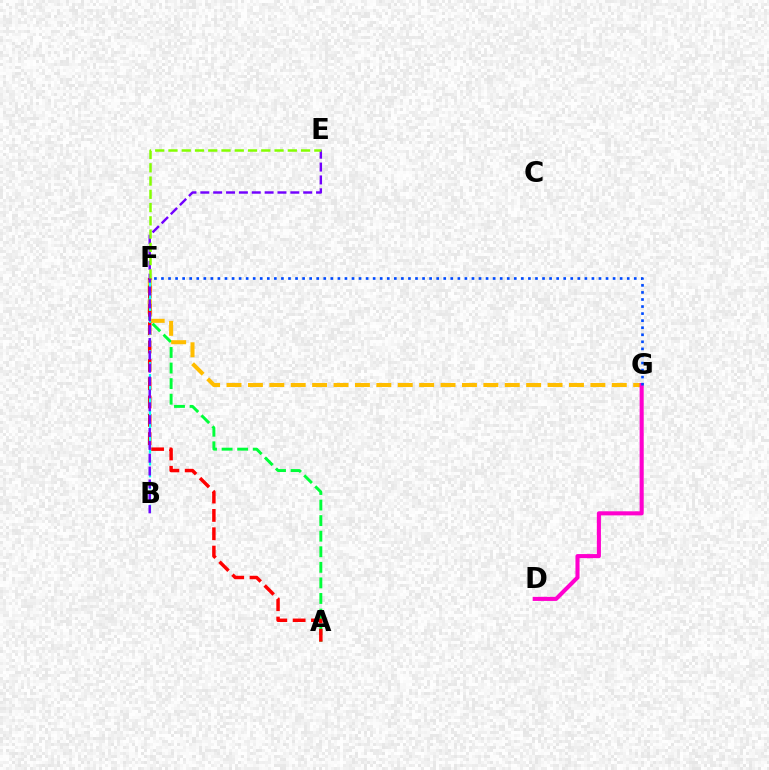{('A', 'F'): [{'color': '#00ff39', 'line_style': 'dashed', 'thickness': 2.12}, {'color': '#ff0000', 'line_style': 'dashed', 'thickness': 2.49}], ('F', 'G'): [{'color': '#ffbd00', 'line_style': 'dashed', 'thickness': 2.91}, {'color': '#004bff', 'line_style': 'dotted', 'thickness': 1.92}], ('B', 'F'): [{'color': '#00fff6', 'line_style': 'dashed', 'thickness': 1.61}], ('D', 'G'): [{'color': '#ff00cf', 'line_style': 'solid', 'thickness': 2.94}], ('B', 'E'): [{'color': '#7200ff', 'line_style': 'dashed', 'thickness': 1.75}], ('E', 'F'): [{'color': '#84ff00', 'line_style': 'dashed', 'thickness': 1.8}]}